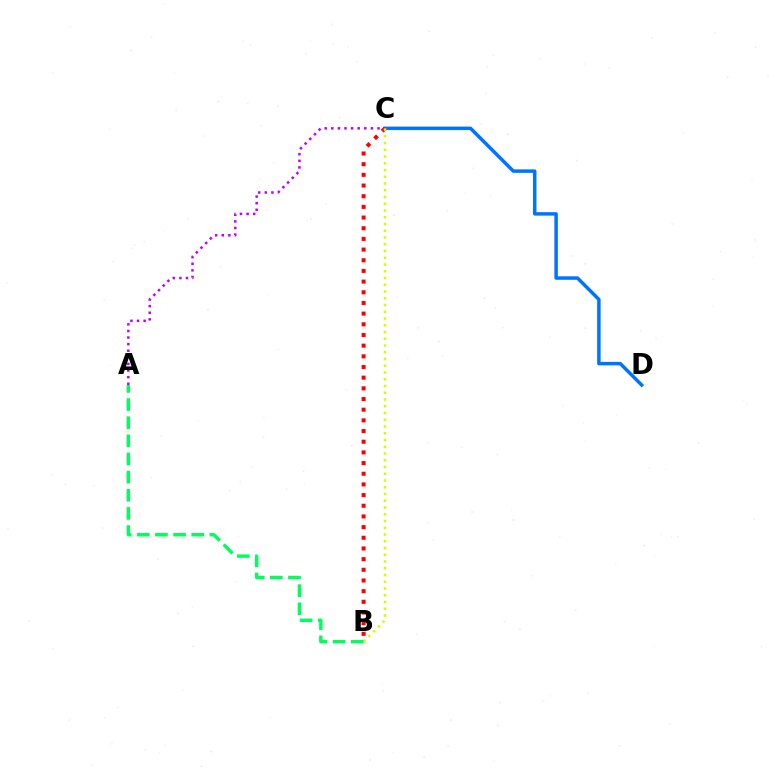{('C', 'D'): [{'color': '#0074ff', 'line_style': 'solid', 'thickness': 2.51}], ('A', 'C'): [{'color': '#b900ff', 'line_style': 'dotted', 'thickness': 1.79}], ('B', 'C'): [{'color': '#ff0000', 'line_style': 'dotted', 'thickness': 2.9}, {'color': '#d1ff00', 'line_style': 'dotted', 'thickness': 1.83}], ('A', 'B'): [{'color': '#00ff5c', 'line_style': 'dashed', 'thickness': 2.46}]}